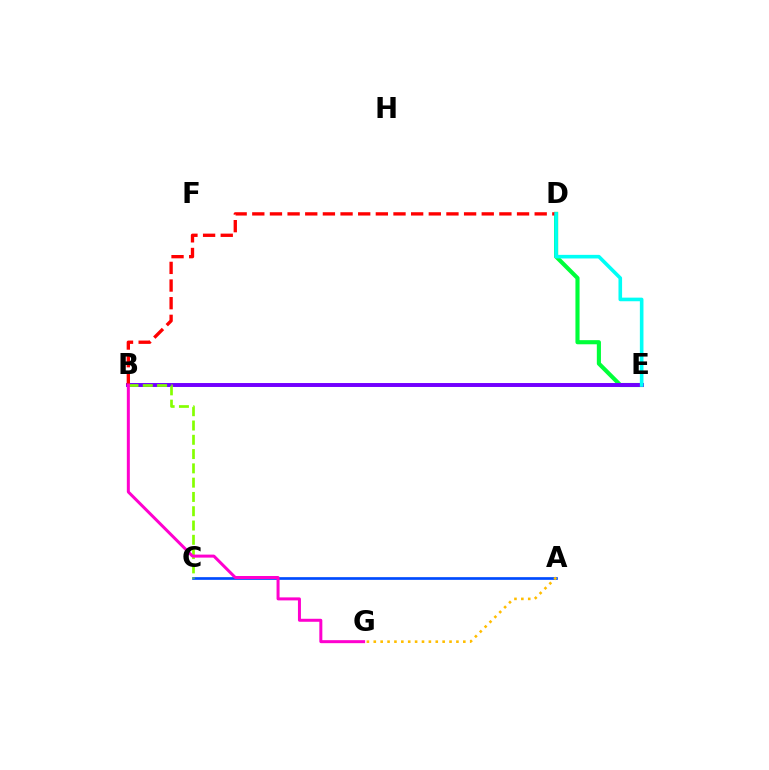{('A', 'C'): [{'color': '#004bff', 'line_style': 'solid', 'thickness': 1.94}], ('D', 'E'): [{'color': '#00ff39', 'line_style': 'solid', 'thickness': 2.97}, {'color': '#00fff6', 'line_style': 'solid', 'thickness': 2.6}], ('B', 'E'): [{'color': '#7200ff', 'line_style': 'solid', 'thickness': 2.84}], ('B', 'D'): [{'color': '#ff0000', 'line_style': 'dashed', 'thickness': 2.4}], ('B', 'C'): [{'color': '#84ff00', 'line_style': 'dashed', 'thickness': 1.94}], ('A', 'G'): [{'color': '#ffbd00', 'line_style': 'dotted', 'thickness': 1.87}], ('B', 'G'): [{'color': '#ff00cf', 'line_style': 'solid', 'thickness': 2.16}]}